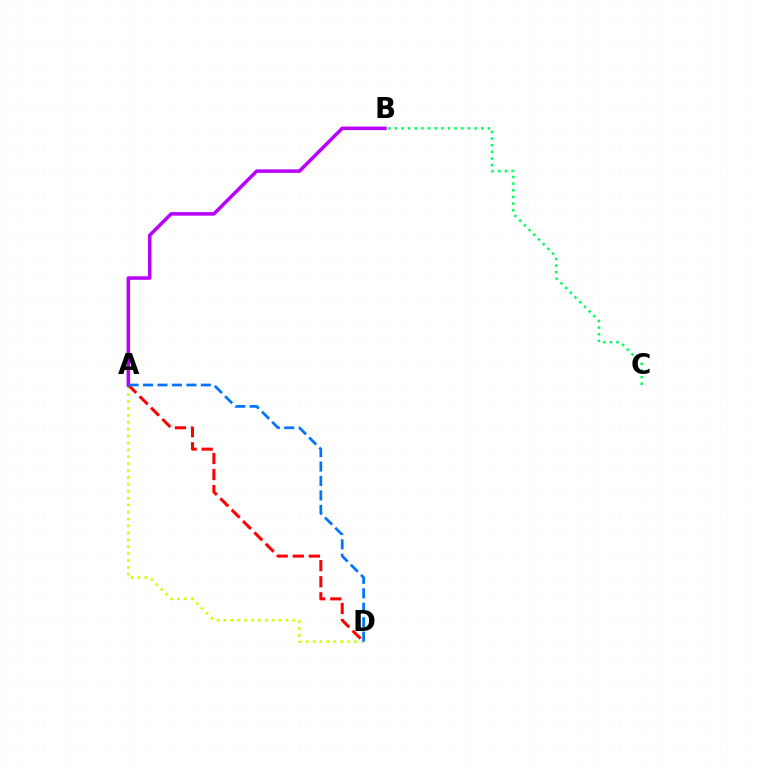{('A', 'D'): [{'color': '#d1ff00', 'line_style': 'dotted', 'thickness': 1.88}, {'color': '#ff0000', 'line_style': 'dashed', 'thickness': 2.18}, {'color': '#0074ff', 'line_style': 'dashed', 'thickness': 1.96}], ('B', 'C'): [{'color': '#00ff5c', 'line_style': 'dotted', 'thickness': 1.81}], ('A', 'B'): [{'color': '#b900ff', 'line_style': 'solid', 'thickness': 2.53}]}